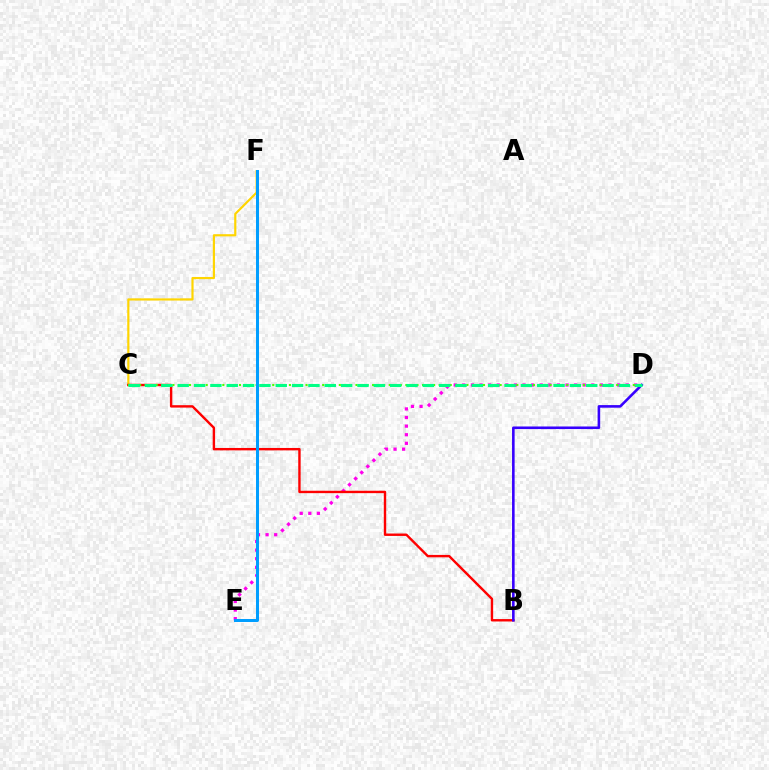{('D', 'E'): [{'color': '#ff00ed', 'line_style': 'dotted', 'thickness': 2.34}], ('C', 'F'): [{'color': '#ffd500', 'line_style': 'solid', 'thickness': 1.57}], ('B', 'C'): [{'color': '#ff0000', 'line_style': 'solid', 'thickness': 1.73}], ('B', 'D'): [{'color': '#3700ff', 'line_style': 'solid', 'thickness': 1.87}], ('C', 'D'): [{'color': '#4fff00', 'line_style': 'dotted', 'thickness': 1.51}, {'color': '#00ff86', 'line_style': 'dashed', 'thickness': 2.22}], ('E', 'F'): [{'color': '#009eff', 'line_style': 'solid', 'thickness': 2.16}]}